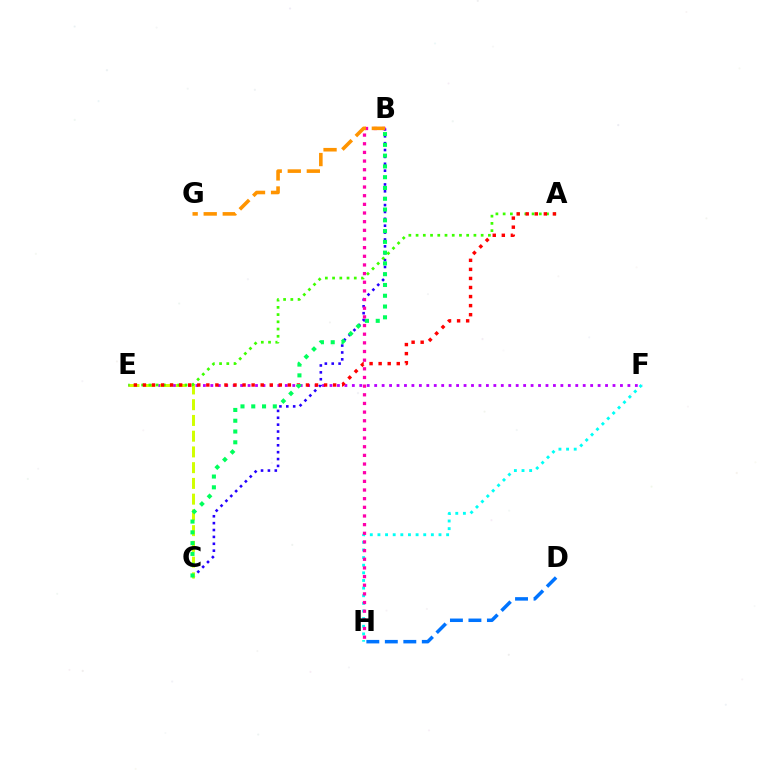{('B', 'C'): [{'color': '#2500ff', 'line_style': 'dotted', 'thickness': 1.87}, {'color': '#00ff5c', 'line_style': 'dotted', 'thickness': 2.93}], ('D', 'H'): [{'color': '#0074ff', 'line_style': 'dashed', 'thickness': 2.51}], ('E', 'F'): [{'color': '#b900ff', 'line_style': 'dotted', 'thickness': 2.02}], ('F', 'H'): [{'color': '#00fff6', 'line_style': 'dotted', 'thickness': 2.07}], ('C', 'E'): [{'color': '#d1ff00', 'line_style': 'dashed', 'thickness': 2.14}], ('A', 'E'): [{'color': '#3dff00', 'line_style': 'dotted', 'thickness': 1.96}, {'color': '#ff0000', 'line_style': 'dotted', 'thickness': 2.46}], ('B', 'H'): [{'color': '#ff00ac', 'line_style': 'dotted', 'thickness': 2.35}], ('B', 'G'): [{'color': '#ff9400', 'line_style': 'dashed', 'thickness': 2.59}]}